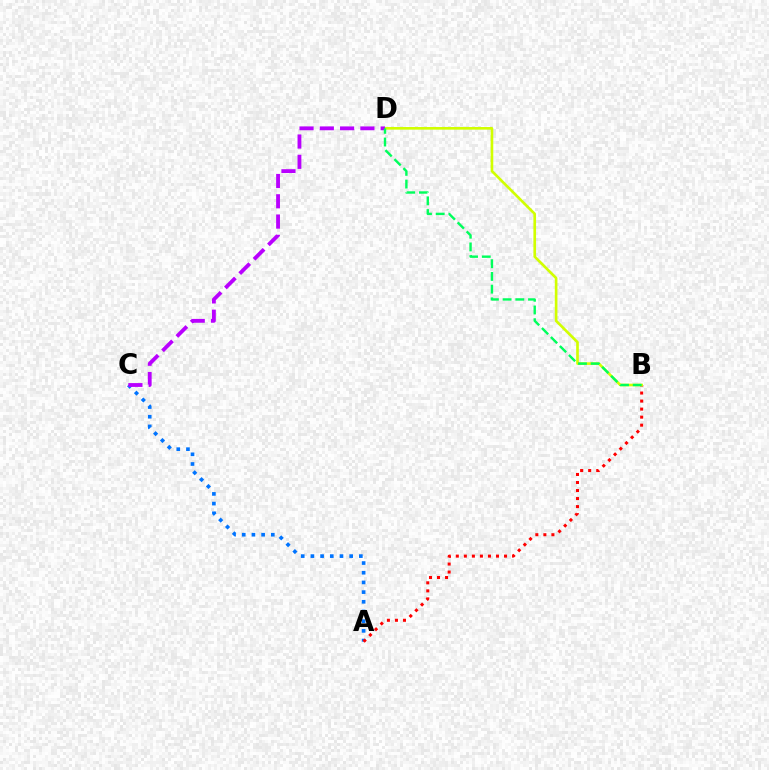{('A', 'C'): [{'color': '#0074ff', 'line_style': 'dotted', 'thickness': 2.63}], ('A', 'B'): [{'color': '#ff0000', 'line_style': 'dotted', 'thickness': 2.18}], ('B', 'D'): [{'color': '#d1ff00', 'line_style': 'solid', 'thickness': 1.91}, {'color': '#00ff5c', 'line_style': 'dashed', 'thickness': 1.73}], ('C', 'D'): [{'color': '#b900ff', 'line_style': 'dashed', 'thickness': 2.76}]}